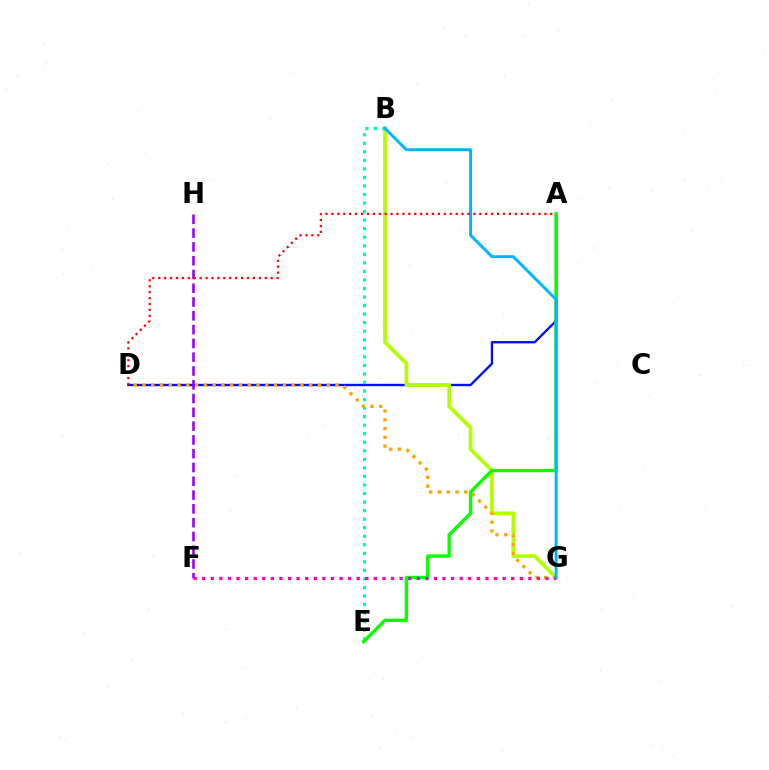{('A', 'D'): [{'color': '#0010ff', 'line_style': 'solid', 'thickness': 1.69}, {'color': '#ff0000', 'line_style': 'dotted', 'thickness': 1.61}], ('B', 'G'): [{'color': '#b3ff00', 'line_style': 'solid', 'thickness': 2.68}, {'color': '#00b5ff', 'line_style': 'solid', 'thickness': 2.12}], ('F', 'H'): [{'color': '#9b00ff', 'line_style': 'dashed', 'thickness': 1.87}], ('B', 'E'): [{'color': '#00ff9d', 'line_style': 'dotted', 'thickness': 2.32}], ('D', 'G'): [{'color': '#ffa500', 'line_style': 'dotted', 'thickness': 2.38}], ('A', 'E'): [{'color': '#08ff00', 'line_style': 'solid', 'thickness': 2.43}], ('F', 'G'): [{'color': '#ff00bd', 'line_style': 'dotted', 'thickness': 2.33}]}